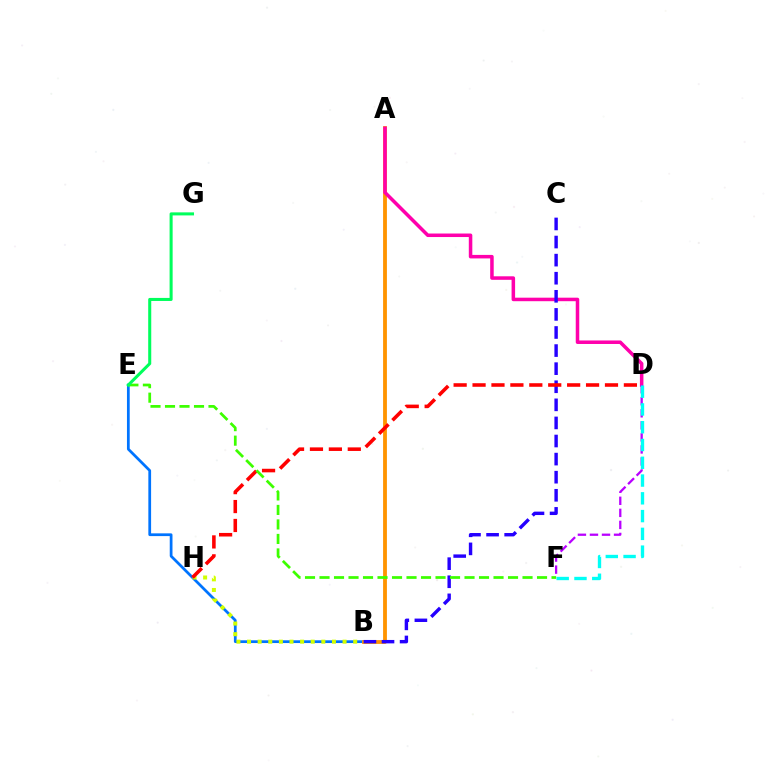{('B', 'E'): [{'color': '#0074ff', 'line_style': 'solid', 'thickness': 1.98}], ('A', 'B'): [{'color': '#ff9400', 'line_style': 'solid', 'thickness': 2.75}], ('A', 'D'): [{'color': '#ff00ac', 'line_style': 'solid', 'thickness': 2.53}], ('D', 'F'): [{'color': '#b900ff', 'line_style': 'dashed', 'thickness': 1.64}, {'color': '#00fff6', 'line_style': 'dashed', 'thickness': 2.41}], ('B', 'C'): [{'color': '#2500ff', 'line_style': 'dashed', 'thickness': 2.46}], ('B', 'H'): [{'color': '#d1ff00', 'line_style': 'dotted', 'thickness': 2.88}], ('D', 'H'): [{'color': '#ff0000', 'line_style': 'dashed', 'thickness': 2.57}], ('E', 'F'): [{'color': '#3dff00', 'line_style': 'dashed', 'thickness': 1.97}], ('E', 'G'): [{'color': '#00ff5c', 'line_style': 'solid', 'thickness': 2.19}]}